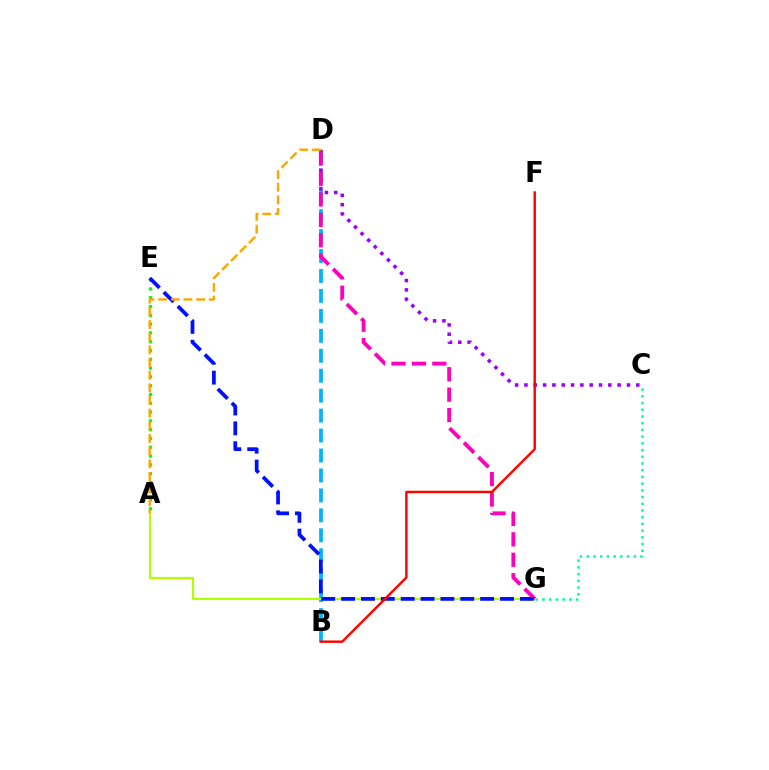{('A', 'E'): [{'color': '#08ff00', 'line_style': 'dotted', 'thickness': 2.39}], ('B', 'D'): [{'color': '#00b5ff', 'line_style': 'dashed', 'thickness': 2.71}], ('A', 'G'): [{'color': '#b3ff00', 'line_style': 'solid', 'thickness': 1.54}], ('C', 'D'): [{'color': '#9b00ff', 'line_style': 'dotted', 'thickness': 2.53}], ('D', 'G'): [{'color': '#ff00bd', 'line_style': 'dashed', 'thickness': 2.77}], ('E', 'G'): [{'color': '#0010ff', 'line_style': 'dashed', 'thickness': 2.7}], ('A', 'D'): [{'color': '#ffa500', 'line_style': 'dashed', 'thickness': 1.72}], ('C', 'G'): [{'color': '#00ff9d', 'line_style': 'dotted', 'thickness': 1.82}], ('B', 'F'): [{'color': '#ff0000', 'line_style': 'solid', 'thickness': 1.74}]}